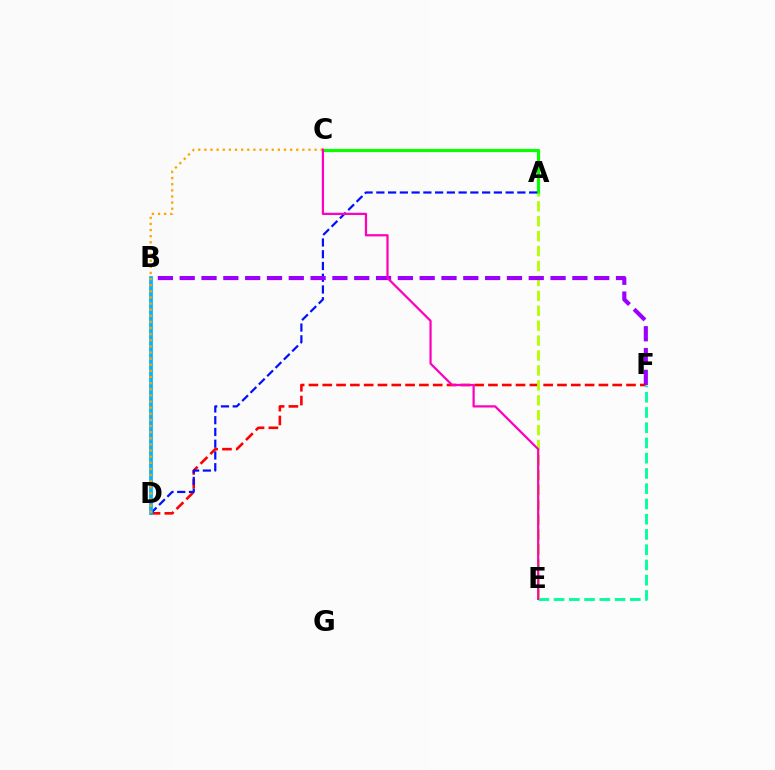{('A', 'C'): [{'color': '#08ff00', 'line_style': 'solid', 'thickness': 2.29}], ('D', 'F'): [{'color': '#ff0000', 'line_style': 'dashed', 'thickness': 1.88}], ('A', 'D'): [{'color': '#0010ff', 'line_style': 'dashed', 'thickness': 1.6}], ('E', 'F'): [{'color': '#00ff9d', 'line_style': 'dashed', 'thickness': 2.07}], ('A', 'E'): [{'color': '#b3ff00', 'line_style': 'dashed', 'thickness': 2.03}], ('B', 'F'): [{'color': '#9b00ff', 'line_style': 'dashed', 'thickness': 2.96}], ('B', 'D'): [{'color': '#00b5ff', 'line_style': 'solid', 'thickness': 2.7}], ('C', 'D'): [{'color': '#ffa500', 'line_style': 'dotted', 'thickness': 1.66}], ('C', 'E'): [{'color': '#ff00bd', 'line_style': 'solid', 'thickness': 1.61}]}